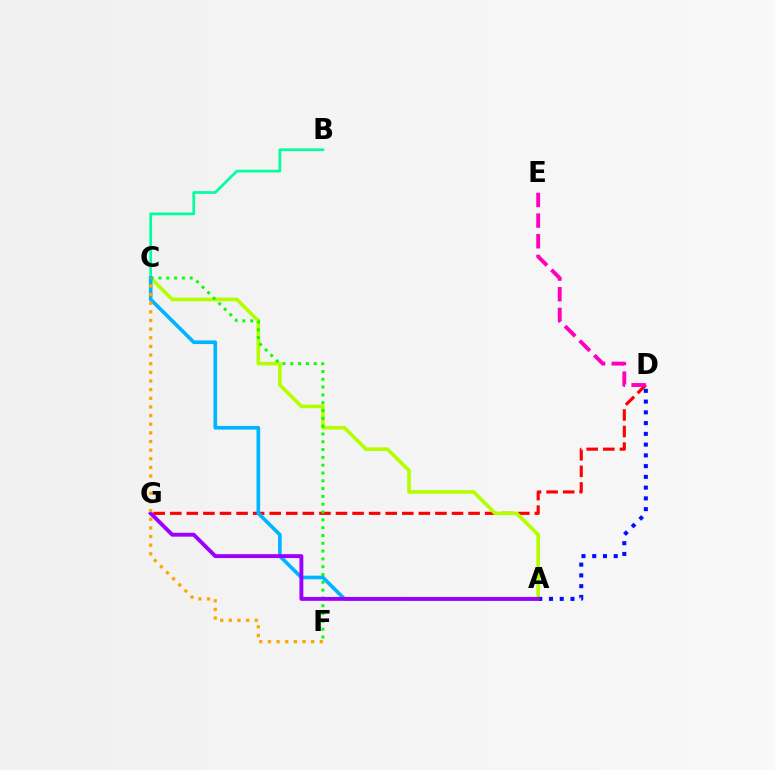{('D', 'G'): [{'color': '#ff0000', 'line_style': 'dashed', 'thickness': 2.25}], ('A', 'C'): [{'color': '#b3ff00', 'line_style': 'solid', 'thickness': 2.62}, {'color': '#00b5ff', 'line_style': 'solid', 'thickness': 2.64}], ('B', 'C'): [{'color': '#00ff9d', 'line_style': 'solid', 'thickness': 1.95}], ('C', 'F'): [{'color': '#08ff00', 'line_style': 'dotted', 'thickness': 2.12}, {'color': '#ffa500', 'line_style': 'dotted', 'thickness': 2.35}], ('A', 'D'): [{'color': '#0010ff', 'line_style': 'dotted', 'thickness': 2.92}], ('D', 'E'): [{'color': '#ff00bd', 'line_style': 'dashed', 'thickness': 2.8}], ('A', 'G'): [{'color': '#9b00ff', 'line_style': 'solid', 'thickness': 2.81}]}